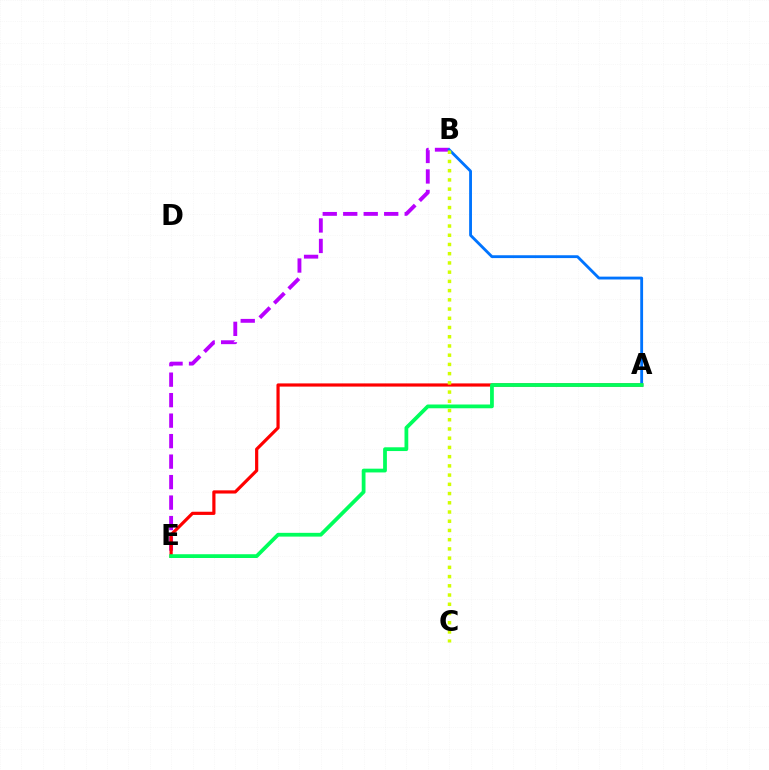{('B', 'E'): [{'color': '#b900ff', 'line_style': 'dashed', 'thickness': 2.78}], ('A', 'B'): [{'color': '#0074ff', 'line_style': 'solid', 'thickness': 2.04}], ('A', 'E'): [{'color': '#ff0000', 'line_style': 'solid', 'thickness': 2.3}, {'color': '#00ff5c', 'line_style': 'solid', 'thickness': 2.71}], ('B', 'C'): [{'color': '#d1ff00', 'line_style': 'dotted', 'thickness': 2.51}]}